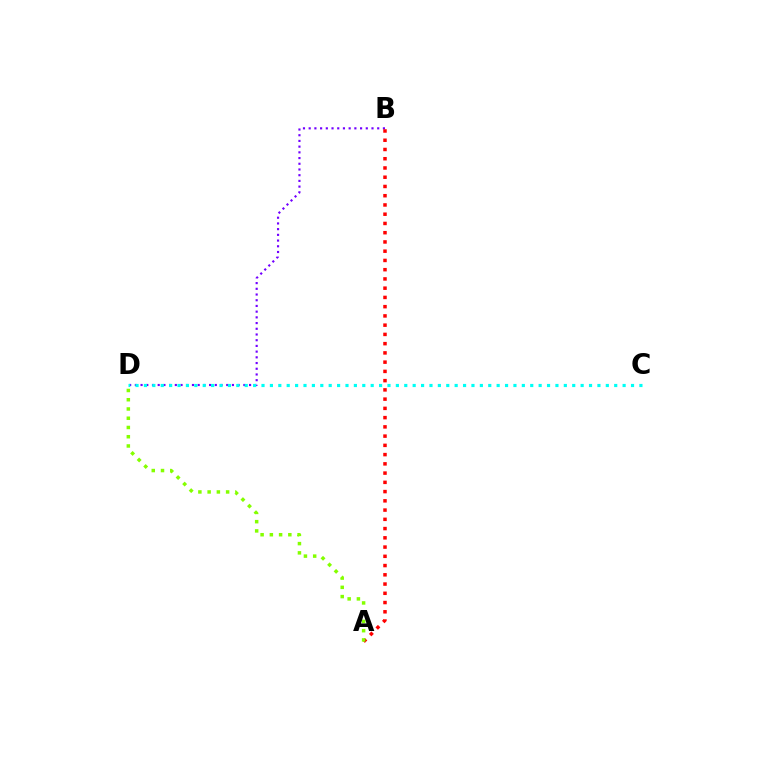{('B', 'D'): [{'color': '#7200ff', 'line_style': 'dotted', 'thickness': 1.55}], ('C', 'D'): [{'color': '#00fff6', 'line_style': 'dotted', 'thickness': 2.28}], ('A', 'B'): [{'color': '#ff0000', 'line_style': 'dotted', 'thickness': 2.51}], ('A', 'D'): [{'color': '#84ff00', 'line_style': 'dotted', 'thickness': 2.51}]}